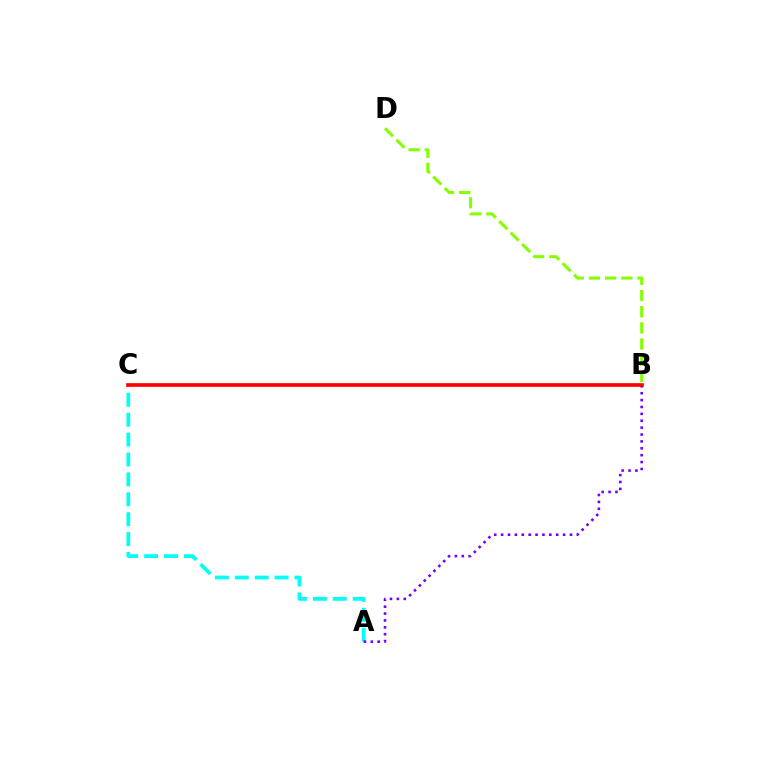{('A', 'C'): [{'color': '#00fff6', 'line_style': 'dashed', 'thickness': 2.7}], ('B', 'D'): [{'color': '#84ff00', 'line_style': 'dashed', 'thickness': 2.2}], ('A', 'B'): [{'color': '#7200ff', 'line_style': 'dotted', 'thickness': 1.87}], ('B', 'C'): [{'color': '#ff0000', 'line_style': 'solid', 'thickness': 2.64}]}